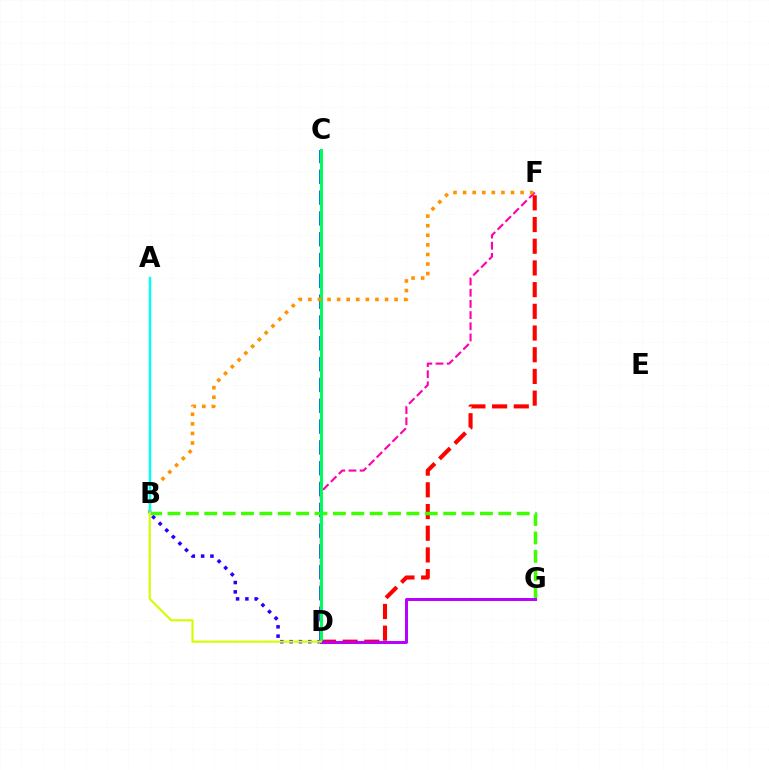{('B', 'D'): [{'color': '#2500ff', 'line_style': 'dotted', 'thickness': 2.53}, {'color': '#d1ff00', 'line_style': 'solid', 'thickness': 1.54}], ('C', 'D'): [{'color': '#0074ff', 'line_style': 'dashed', 'thickness': 2.83}, {'color': '#00ff5c', 'line_style': 'solid', 'thickness': 2.14}], ('D', 'F'): [{'color': '#ff00ac', 'line_style': 'dashed', 'thickness': 1.52}, {'color': '#ff0000', 'line_style': 'dashed', 'thickness': 2.95}], ('B', 'G'): [{'color': '#3dff00', 'line_style': 'dashed', 'thickness': 2.5}], ('D', 'G'): [{'color': '#b900ff', 'line_style': 'solid', 'thickness': 2.14}], ('B', 'F'): [{'color': '#ff9400', 'line_style': 'dotted', 'thickness': 2.6}], ('A', 'B'): [{'color': '#00fff6', 'line_style': 'solid', 'thickness': 1.75}]}